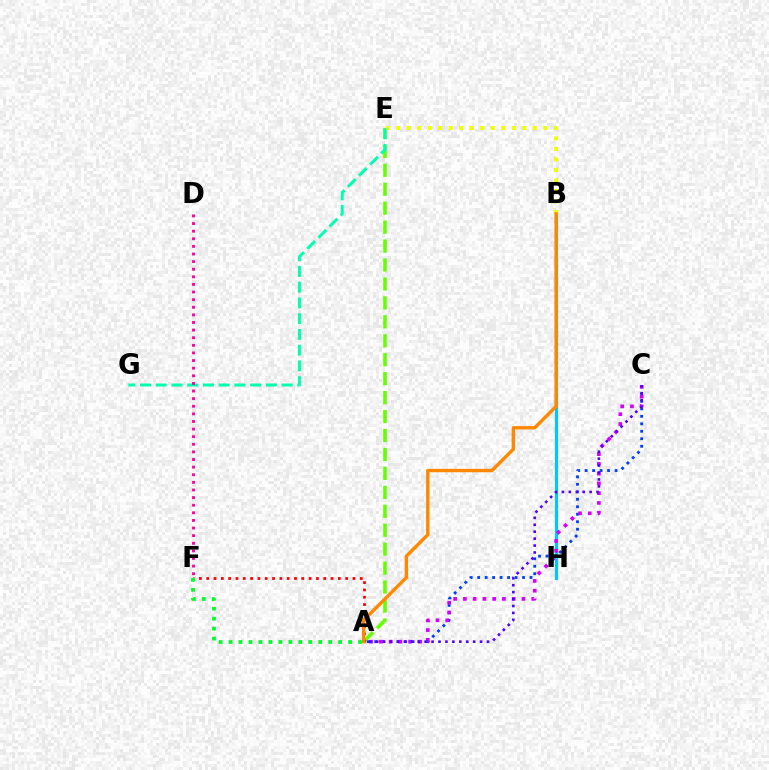{('A', 'E'): [{'color': '#66ff00', 'line_style': 'dashed', 'thickness': 2.57}], ('B', 'H'): [{'color': '#00c7ff', 'line_style': 'solid', 'thickness': 2.27}], ('B', 'E'): [{'color': '#eeff00', 'line_style': 'dotted', 'thickness': 2.86}], ('A', 'F'): [{'color': '#ff0000', 'line_style': 'dotted', 'thickness': 1.99}, {'color': '#00ff27', 'line_style': 'dotted', 'thickness': 2.71}], ('A', 'C'): [{'color': '#003fff', 'line_style': 'dotted', 'thickness': 2.03}, {'color': '#d600ff', 'line_style': 'dotted', 'thickness': 2.65}, {'color': '#4f00ff', 'line_style': 'dotted', 'thickness': 1.88}], ('E', 'G'): [{'color': '#00ffaf', 'line_style': 'dashed', 'thickness': 2.14}], ('A', 'B'): [{'color': '#ff8800', 'line_style': 'solid', 'thickness': 2.42}], ('D', 'F'): [{'color': '#ff00a0', 'line_style': 'dotted', 'thickness': 2.07}]}